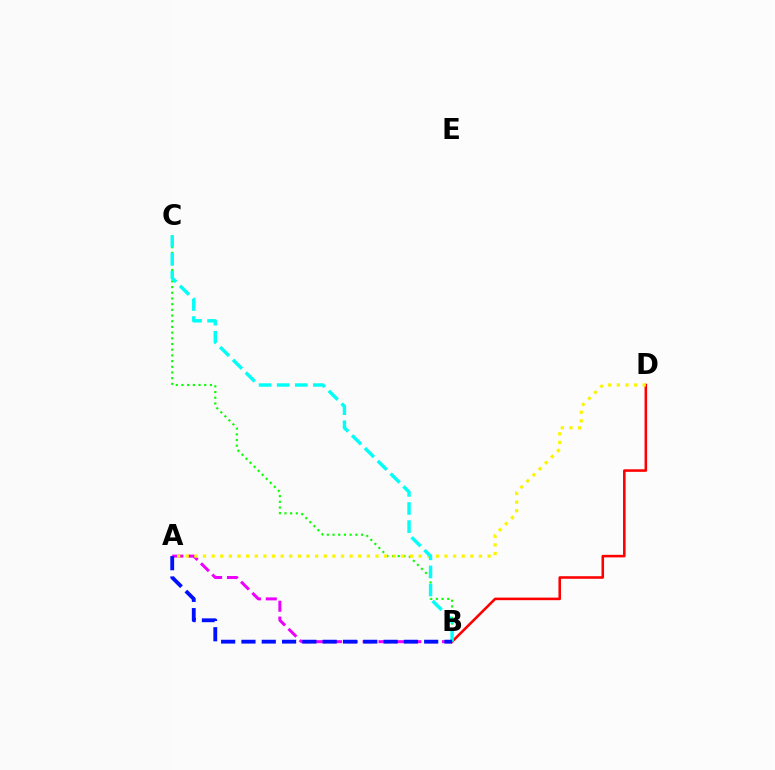{('B', 'D'): [{'color': '#ff0000', 'line_style': 'solid', 'thickness': 1.85}], ('B', 'C'): [{'color': '#08ff00', 'line_style': 'dotted', 'thickness': 1.55}, {'color': '#00fff6', 'line_style': 'dashed', 'thickness': 2.46}], ('A', 'B'): [{'color': '#ee00ff', 'line_style': 'dashed', 'thickness': 2.16}, {'color': '#0010ff', 'line_style': 'dashed', 'thickness': 2.76}], ('A', 'D'): [{'color': '#fcf500', 'line_style': 'dotted', 'thickness': 2.34}]}